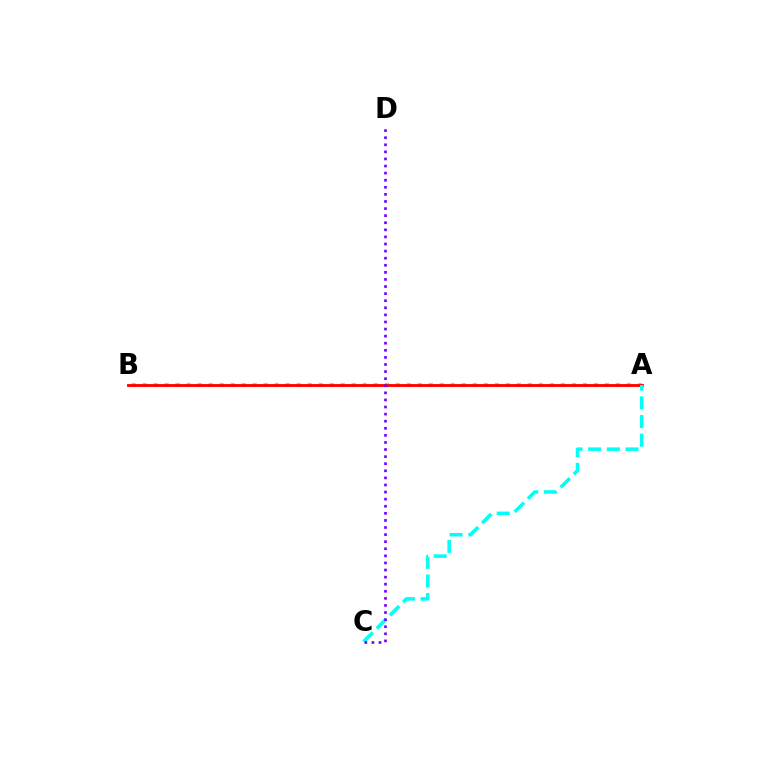{('A', 'B'): [{'color': '#84ff00', 'line_style': 'dotted', 'thickness': 2.99}, {'color': '#ff0000', 'line_style': 'solid', 'thickness': 2.05}], ('A', 'C'): [{'color': '#00fff6', 'line_style': 'dashed', 'thickness': 2.53}], ('C', 'D'): [{'color': '#7200ff', 'line_style': 'dotted', 'thickness': 1.93}]}